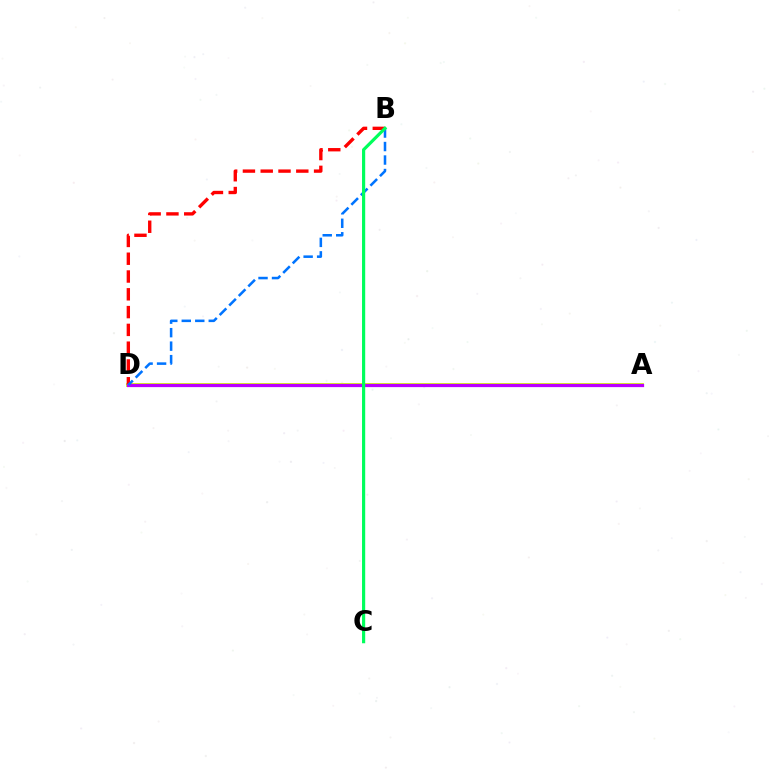{('A', 'D'): [{'color': '#d1ff00', 'line_style': 'solid', 'thickness': 2.76}, {'color': '#b900ff', 'line_style': 'solid', 'thickness': 2.33}], ('B', 'D'): [{'color': '#ff0000', 'line_style': 'dashed', 'thickness': 2.42}, {'color': '#0074ff', 'line_style': 'dashed', 'thickness': 1.83}], ('B', 'C'): [{'color': '#00ff5c', 'line_style': 'solid', 'thickness': 2.29}]}